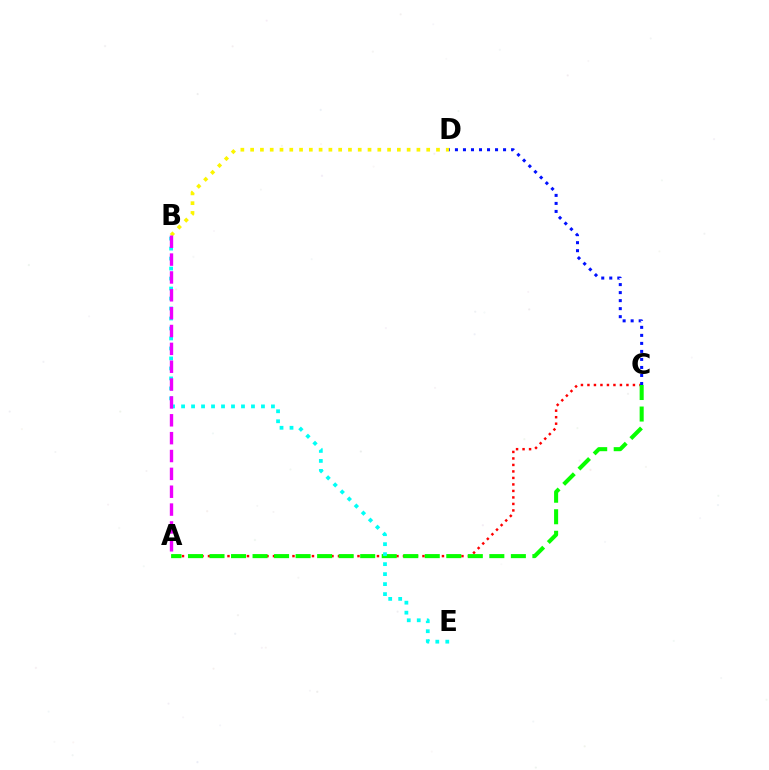{('A', 'C'): [{'color': '#ff0000', 'line_style': 'dotted', 'thickness': 1.77}, {'color': '#08ff00', 'line_style': 'dashed', 'thickness': 2.92}], ('B', 'D'): [{'color': '#fcf500', 'line_style': 'dotted', 'thickness': 2.66}], ('B', 'E'): [{'color': '#00fff6', 'line_style': 'dotted', 'thickness': 2.71}], ('C', 'D'): [{'color': '#0010ff', 'line_style': 'dotted', 'thickness': 2.18}], ('A', 'B'): [{'color': '#ee00ff', 'line_style': 'dashed', 'thickness': 2.43}]}